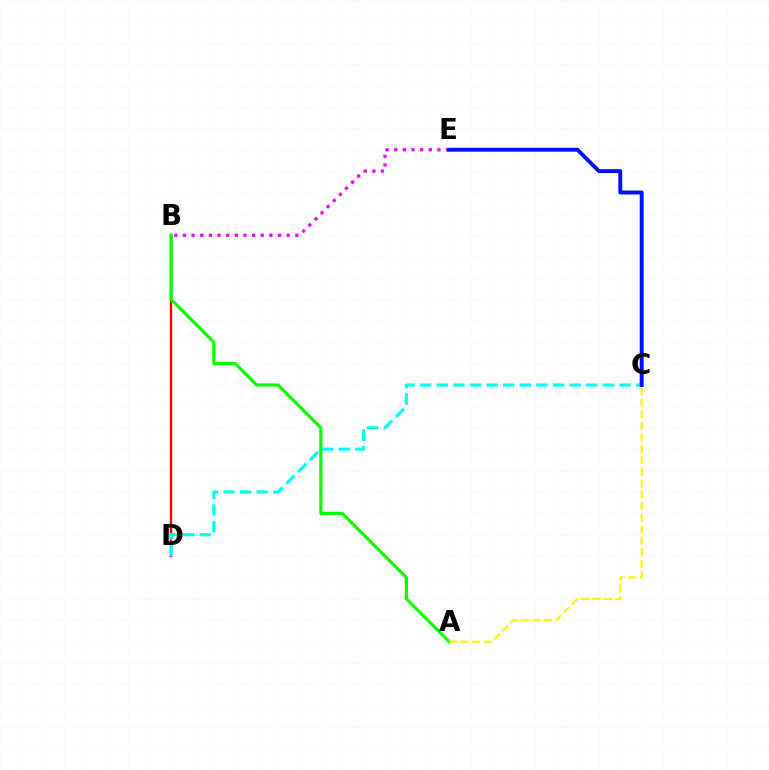{('B', 'D'): [{'color': '#ff0000', 'line_style': 'solid', 'thickness': 1.69}], ('A', 'B'): [{'color': '#08ff00', 'line_style': 'solid', 'thickness': 2.31}], ('C', 'D'): [{'color': '#00fff6', 'line_style': 'dashed', 'thickness': 2.26}], ('B', 'E'): [{'color': '#ee00ff', 'line_style': 'dotted', 'thickness': 2.35}], ('C', 'E'): [{'color': '#0010ff', 'line_style': 'solid', 'thickness': 2.83}], ('A', 'C'): [{'color': '#fcf500', 'line_style': 'dashed', 'thickness': 1.56}]}